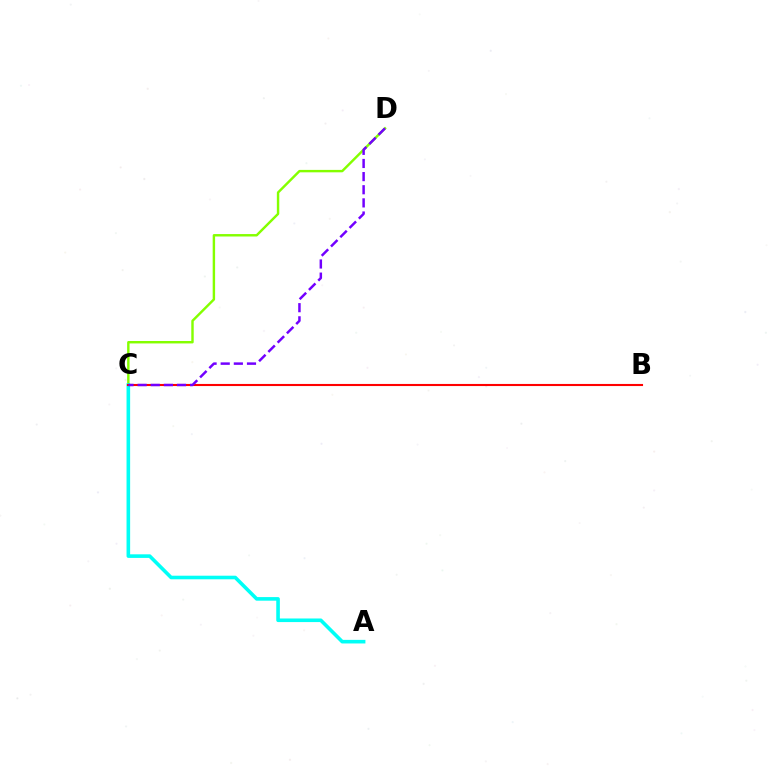{('C', 'D'): [{'color': '#84ff00', 'line_style': 'solid', 'thickness': 1.75}, {'color': '#7200ff', 'line_style': 'dashed', 'thickness': 1.78}], ('A', 'C'): [{'color': '#00fff6', 'line_style': 'solid', 'thickness': 2.59}], ('B', 'C'): [{'color': '#ff0000', 'line_style': 'solid', 'thickness': 1.52}]}